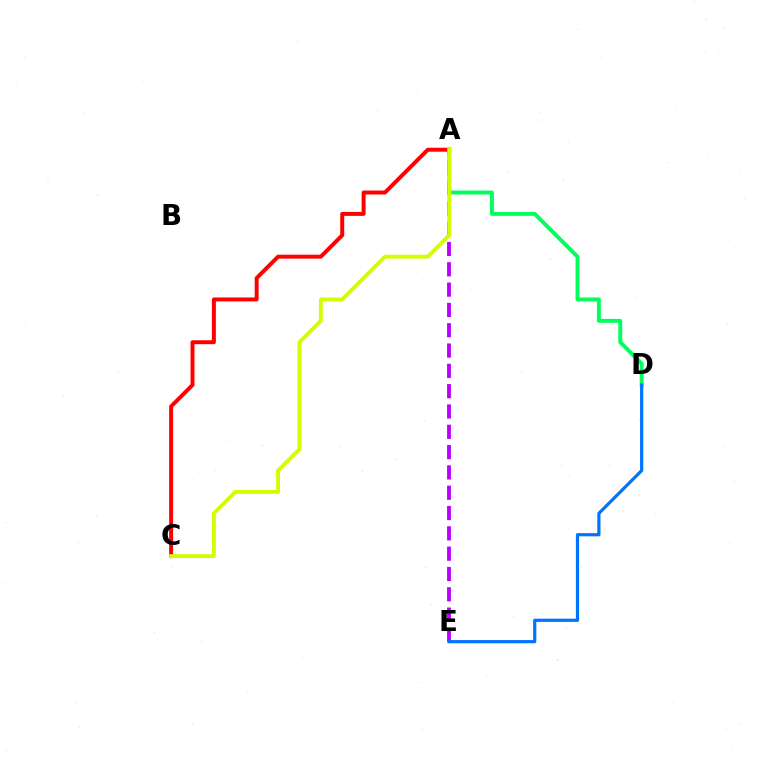{('A', 'D'): [{'color': '#00ff5c', 'line_style': 'solid', 'thickness': 2.82}], ('A', 'E'): [{'color': '#b900ff', 'line_style': 'dashed', 'thickness': 2.76}], ('A', 'C'): [{'color': '#ff0000', 'line_style': 'solid', 'thickness': 2.85}, {'color': '#d1ff00', 'line_style': 'solid', 'thickness': 2.8}], ('D', 'E'): [{'color': '#0074ff', 'line_style': 'solid', 'thickness': 2.3}]}